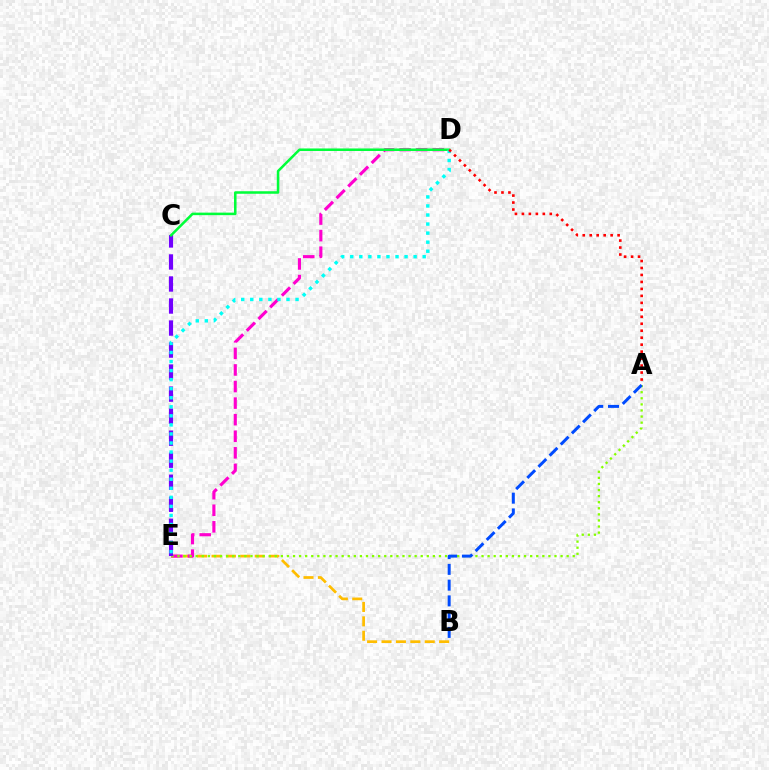{('B', 'E'): [{'color': '#ffbd00', 'line_style': 'dashed', 'thickness': 1.96}], ('D', 'E'): [{'color': '#ff00cf', 'line_style': 'dashed', 'thickness': 2.25}, {'color': '#00fff6', 'line_style': 'dotted', 'thickness': 2.46}], ('A', 'E'): [{'color': '#84ff00', 'line_style': 'dotted', 'thickness': 1.65}], ('C', 'E'): [{'color': '#7200ff', 'line_style': 'dashed', 'thickness': 2.99}], ('C', 'D'): [{'color': '#00ff39', 'line_style': 'solid', 'thickness': 1.82}], ('A', 'B'): [{'color': '#004bff', 'line_style': 'dashed', 'thickness': 2.14}], ('A', 'D'): [{'color': '#ff0000', 'line_style': 'dotted', 'thickness': 1.89}]}